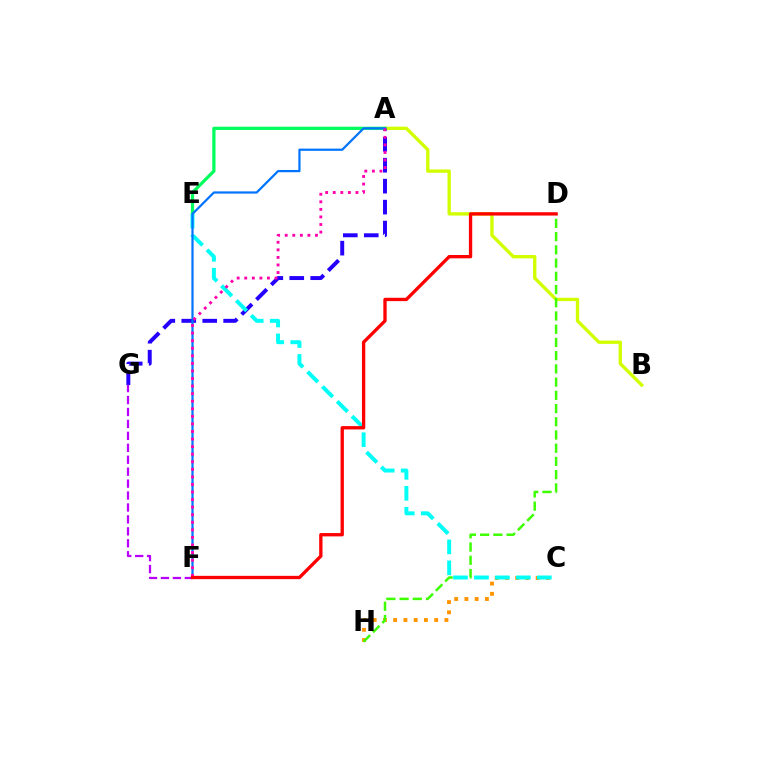{('C', 'H'): [{'color': '#ff9400', 'line_style': 'dotted', 'thickness': 2.78}], ('A', 'B'): [{'color': '#d1ff00', 'line_style': 'solid', 'thickness': 2.4}], ('D', 'H'): [{'color': '#3dff00', 'line_style': 'dashed', 'thickness': 1.8}], ('A', 'G'): [{'color': '#2500ff', 'line_style': 'dashed', 'thickness': 2.85}], ('A', 'E'): [{'color': '#00ff5c', 'line_style': 'solid', 'thickness': 2.32}], ('F', 'G'): [{'color': '#b900ff', 'line_style': 'dashed', 'thickness': 1.62}], ('C', 'E'): [{'color': '#00fff6', 'line_style': 'dashed', 'thickness': 2.85}], ('A', 'F'): [{'color': '#0074ff', 'line_style': 'solid', 'thickness': 1.6}, {'color': '#ff00ac', 'line_style': 'dotted', 'thickness': 2.06}], ('D', 'F'): [{'color': '#ff0000', 'line_style': 'solid', 'thickness': 2.4}]}